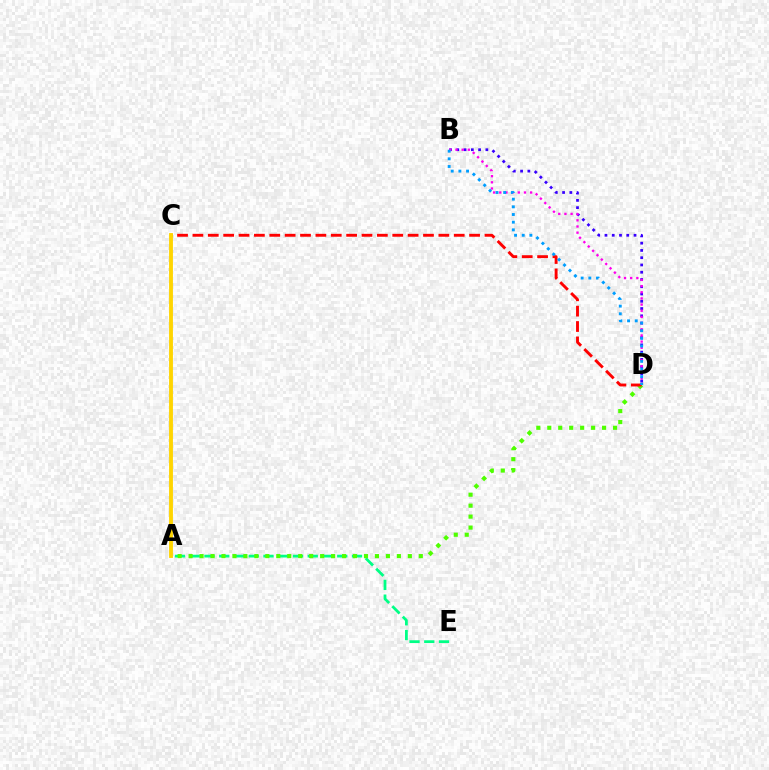{('A', 'E'): [{'color': '#00ff86', 'line_style': 'dashed', 'thickness': 2.0}], ('B', 'D'): [{'color': '#3700ff', 'line_style': 'dotted', 'thickness': 1.97}, {'color': '#ff00ed', 'line_style': 'dotted', 'thickness': 1.68}, {'color': '#009eff', 'line_style': 'dotted', 'thickness': 2.08}], ('A', 'D'): [{'color': '#4fff00', 'line_style': 'dotted', 'thickness': 2.98}], ('C', 'D'): [{'color': '#ff0000', 'line_style': 'dashed', 'thickness': 2.09}], ('A', 'C'): [{'color': '#ffd500', 'line_style': 'solid', 'thickness': 2.77}]}